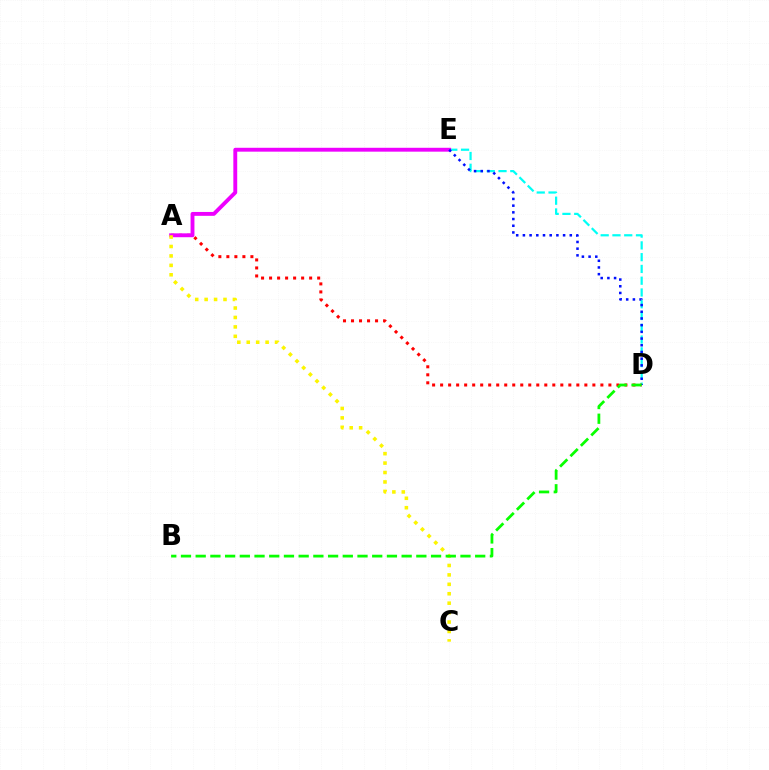{('D', 'E'): [{'color': '#00fff6', 'line_style': 'dashed', 'thickness': 1.6}, {'color': '#0010ff', 'line_style': 'dotted', 'thickness': 1.82}], ('A', 'D'): [{'color': '#ff0000', 'line_style': 'dotted', 'thickness': 2.18}], ('A', 'E'): [{'color': '#ee00ff', 'line_style': 'solid', 'thickness': 2.79}], ('A', 'C'): [{'color': '#fcf500', 'line_style': 'dotted', 'thickness': 2.56}], ('B', 'D'): [{'color': '#08ff00', 'line_style': 'dashed', 'thickness': 2.0}]}